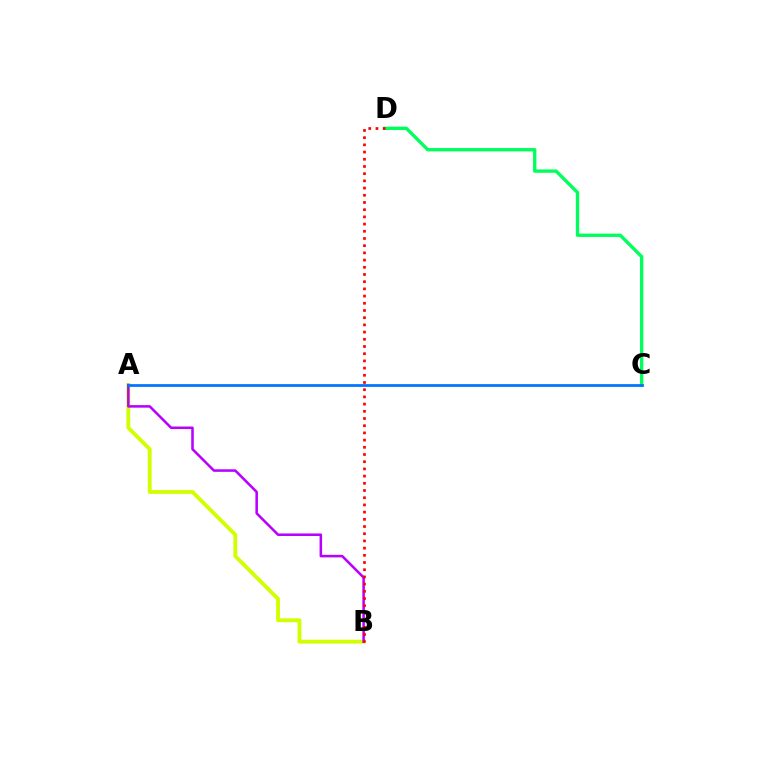{('A', 'B'): [{'color': '#d1ff00', 'line_style': 'solid', 'thickness': 2.77}, {'color': '#b900ff', 'line_style': 'solid', 'thickness': 1.83}], ('C', 'D'): [{'color': '#00ff5c', 'line_style': 'solid', 'thickness': 2.41}], ('A', 'C'): [{'color': '#0074ff', 'line_style': 'solid', 'thickness': 1.98}], ('B', 'D'): [{'color': '#ff0000', 'line_style': 'dotted', 'thickness': 1.96}]}